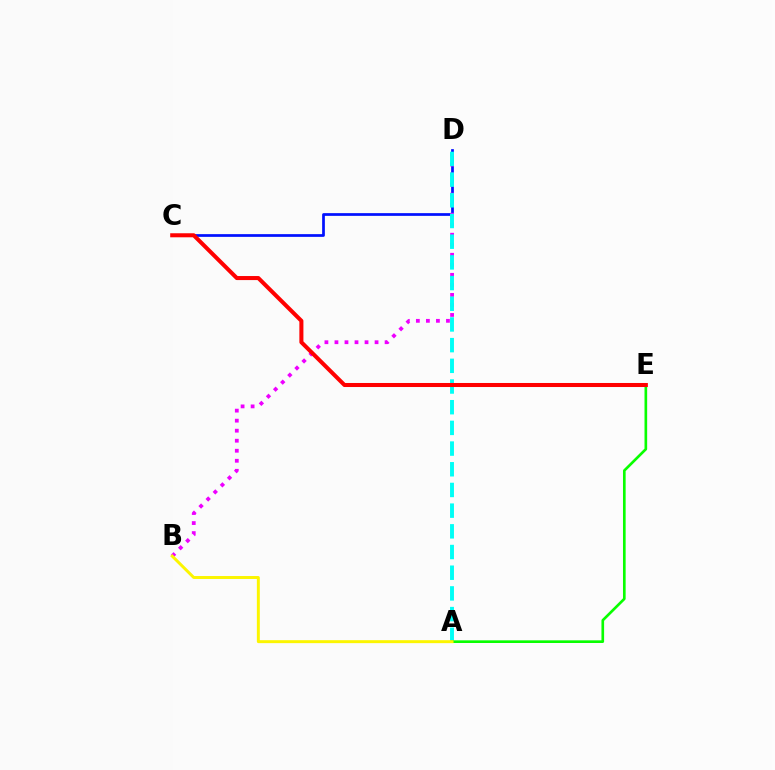{('C', 'D'): [{'color': '#0010ff', 'line_style': 'solid', 'thickness': 1.96}], ('B', 'D'): [{'color': '#ee00ff', 'line_style': 'dotted', 'thickness': 2.72}], ('A', 'D'): [{'color': '#00fff6', 'line_style': 'dashed', 'thickness': 2.81}], ('A', 'E'): [{'color': '#08ff00', 'line_style': 'solid', 'thickness': 1.91}], ('A', 'B'): [{'color': '#fcf500', 'line_style': 'solid', 'thickness': 2.13}], ('C', 'E'): [{'color': '#ff0000', 'line_style': 'solid', 'thickness': 2.91}]}